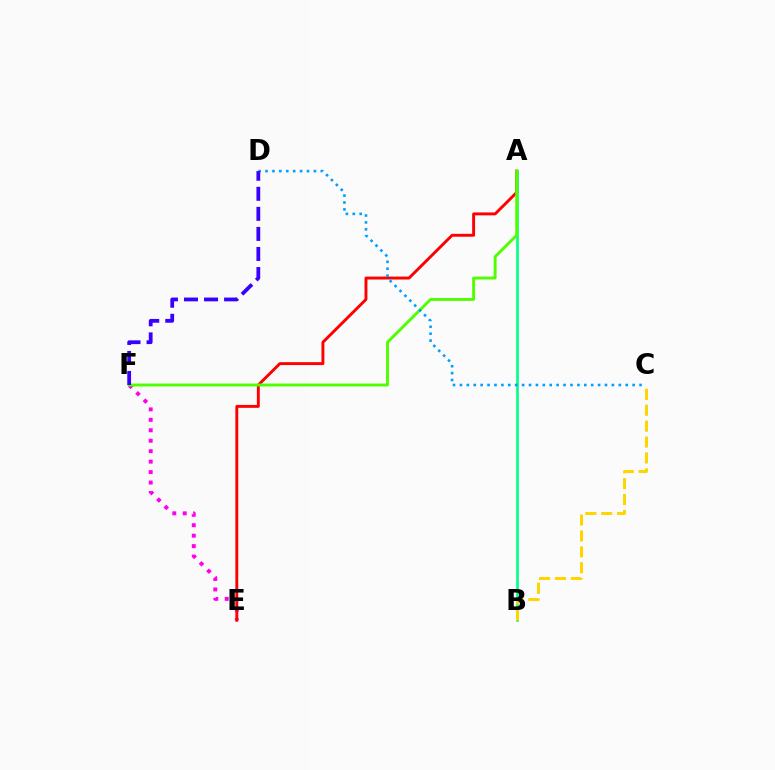{('A', 'B'): [{'color': '#00ff86', 'line_style': 'solid', 'thickness': 1.91}], ('E', 'F'): [{'color': '#ff00ed', 'line_style': 'dotted', 'thickness': 2.84}], ('A', 'E'): [{'color': '#ff0000', 'line_style': 'solid', 'thickness': 2.09}], ('A', 'F'): [{'color': '#4fff00', 'line_style': 'solid', 'thickness': 2.09}], ('B', 'C'): [{'color': '#ffd500', 'line_style': 'dashed', 'thickness': 2.16}], ('C', 'D'): [{'color': '#009eff', 'line_style': 'dotted', 'thickness': 1.88}], ('D', 'F'): [{'color': '#3700ff', 'line_style': 'dashed', 'thickness': 2.72}]}